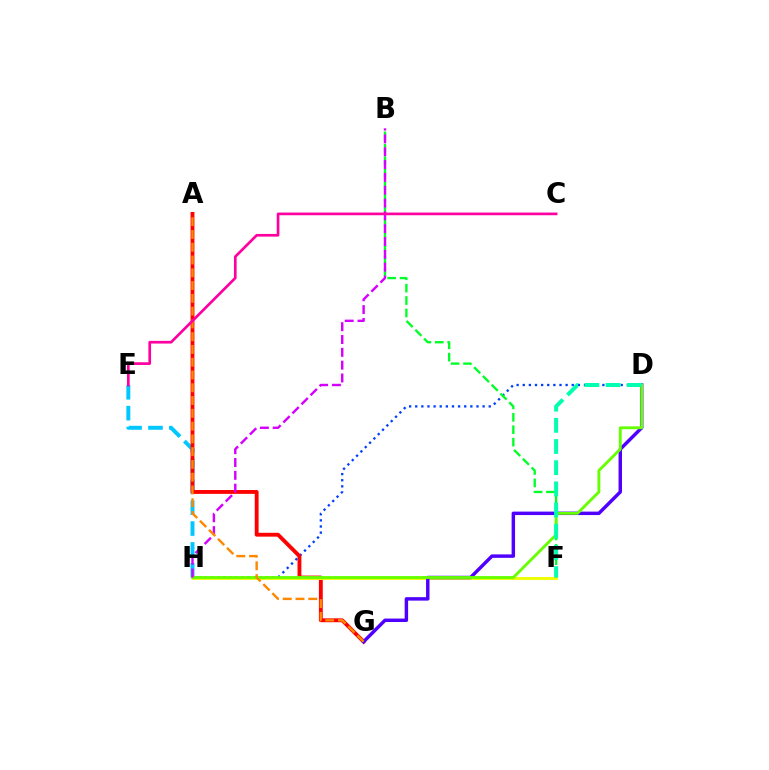{('E', 'H'): [{'color': '#00c7ff', 'line_style': 'dashed', 'thickness': 2.84}], ('D', 'H'): [{'color': '#003fff', 'line_style': 'dotted', 'thickness': 1.66}, {'color': '#66ff00', 'line_style': 'solid', 'thickness': 2.05}], ('A', 'G'): [{'color': '#ff0000', 'line_style': 'solid', 'thickness': 2.77}, {'color': '#ff8800', 'line_style': 'dashed', 'thickness': 1.74}], ('F', 'H'): [{'color': '#eeff00', 'line_style': 'solid', 'thickness': 2.08}], ('B', 'F'): [{'color': '#00ff27', 'line_style': 'dashed', 'thickness': 1.69}], ('D', 'G'): [{'color': '#4f00ff', 'line_style': 'solid', 'thickness': 2.49}], ('B', 'H'): [{'color': '#d600ff', 'line_style': 'dashed', 'thickness': 1.74}], ('D', 'F'): [{'color': '#00ffaf', 'line_style': 'dashed', 'thickness': 2.88}], ('C', 'E'): [{'color': '#ff00a0', 'line_style': 'solid', 'thickness': 1.93}]}